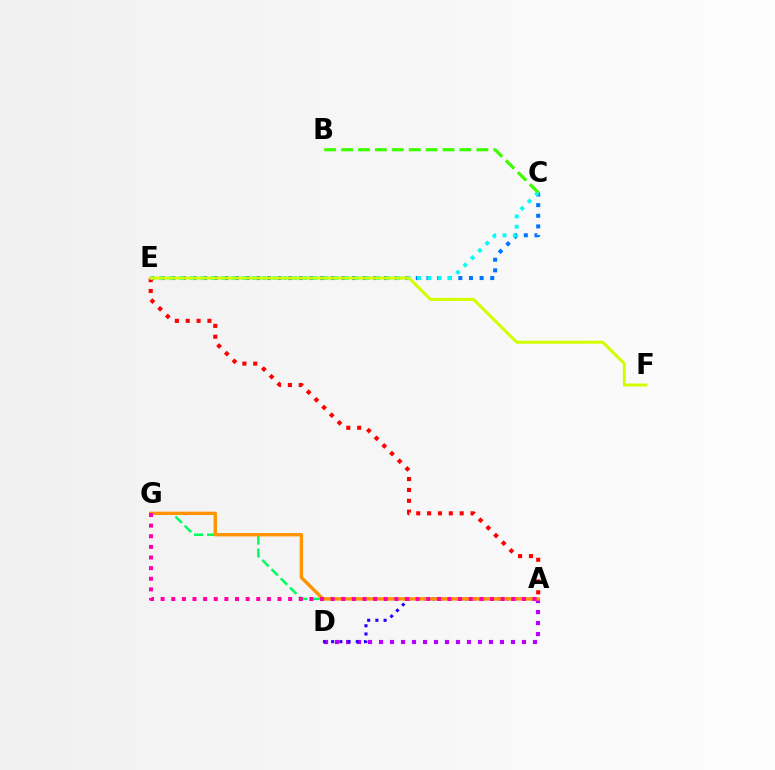{('C', 'E'): [{'color': '#0074ff', 'line_style': 'dotted', 'thickness': 2.89}, {'color': '#00fff6', 'line_style': 'dotted', 'thickness': 2.8}], ('A', 'E'): [{'color': '#ff0000', 'line_style': 'dotted', 'thickness': 2.95}], ('A', 'D'): [{'color': '#b900ff', 'line_style': 'dotted', 'thickness': 2.99}, {'color': '#2500ff', 'line_style': 'dotted', 'thickness': 2.23}], ('A', 'G'): [{'color': '#00ff5c', 'line_style': 'dashed', 'thickness': 1.77}, {'color': '#ff9400', 'line_style': 'solid', 'thickness': 2.42}, {'color': '#ff00ac', 'line_style': 'dotted', 'thickness': 2.89}], ('E', 'F'): [{'color': '#d1ff00', 'line_style': 'solid', 'thickness': 2.18}], ('B', 'C'): [{'color': '#3dff00', 'line_style': 'dashed', 'thickness': 2.3}]}